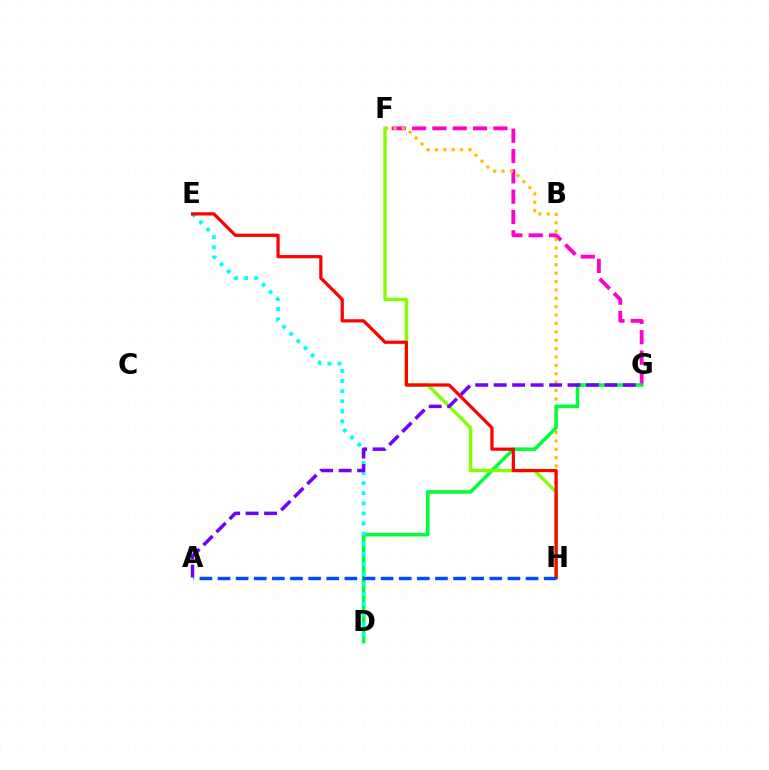{('F', 'G'): [{'color': '#ff00cf', 'line_style': 'dashed', 'thickness': 2.76}], ('F', 'H'): [{'color': '#ffbd00', 'line_style': 'dotted', 'thickness': 2.28}, {'color': '#84ff00', 'line_style': 'solid', 'thickness': 2.47}], ('D', 'G'): [{'color': '#00ff39', 'line_style': 'solid', 'thickness': 2.55}], ('D', 'E'): [{'color': '#00fff6', 'line_style': 'dotted', 'thickness': 2.74}], ('A', 'G'): [{'color': '#7200ff', 'line_style': 'dashed', 'thickness': 2.51}], ('E', 'H'): [{'color': '#ff0000', 'line_style': 'solid', 'thickness': 2.33}], ('A', 'H'): [{'color': '#004bff', 'line_style': 'dashed', 'thickness': 2.46}]}